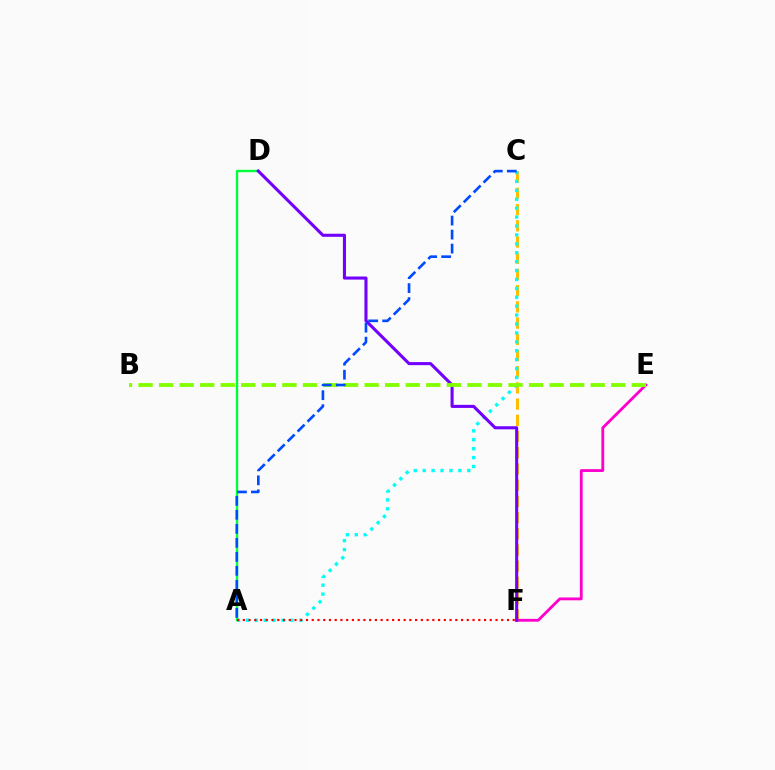{('C', 'F'): [{'color': '#ffbd00', 'line_style': 'dashed', 'thickness': 2.2}], ('E', 'F'): [{'color': '#ff00cf', 'line_style': 'solid', 'thickness': 2.04}], ('A', 'C'): [{'color': '#00fff6', 'line_style': 'dotted', 'thickness': 2.42}, {'color': '#004bff', 'line_style': 'dashed', 'thickness': 1.9}], ('A', 'D'): [{'color': '#00ff39', 'line_style': 'solid', 'thickness': 1.72}], ('D', 'F'): [{'color': '#7200ff', 'line_style': 'solid', 'thickness': 2.22}], ('B', 'E'): [{'color': '#84ff00', 'line_style': 'dashed', 'thickness': 2.79}], ('A', 'F'): [{'color': '#ff0000', 'line_style': 'dotted', 'thickness': 1.56}]}